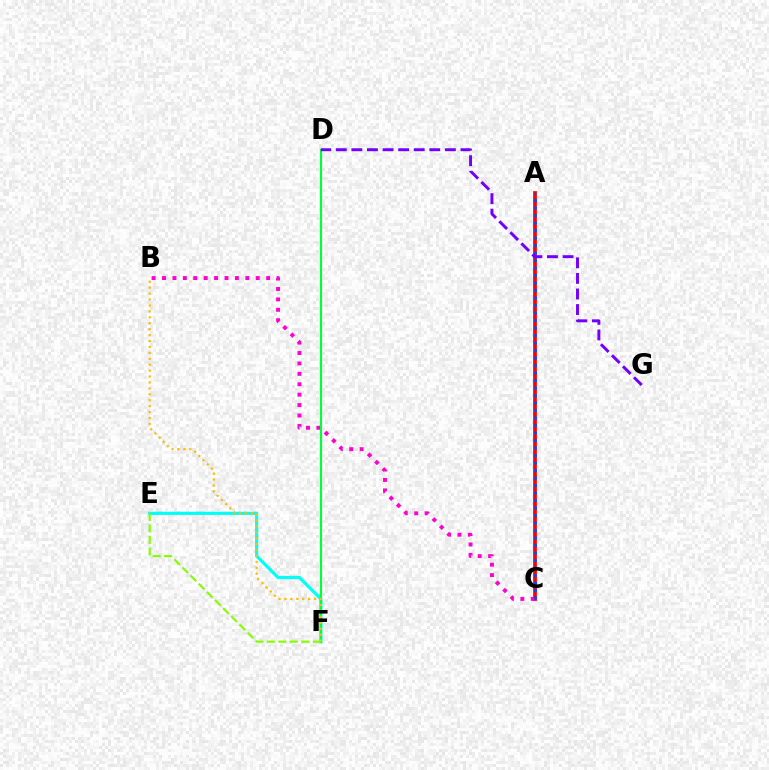{('A', 'C'): [{'color': '#ff0000', 'line_style': 'solid', 'thickness': 2.68}, {'color': '#004bff', 'line_style': 'dotted', 'thickness': 2.04}], ('B', 'C'): [{'color': '#ff00cf', 'line_style': 'dotted', 'thickness': 2.83}], ('E', 'F'): [{'color': '#00fff6', 'line_style': 'solid', 'thickness': 2.3}, {'color': '#84ff00', 'line_style': 'dashed', 'thickness': 1.56}], ('D', 'F'): [{'color': '#00ff39', 'line_style': 'solid', 'thickness': 1.54}], ('D', 'G'): [{'color': '#7200ff', 'line_style': 'dashed', 'thickness': 2.12}], ('B', 'F'): [{'color': '#ffbd00', 'line_style': 'dotted', 'thickness': 1.61}]}